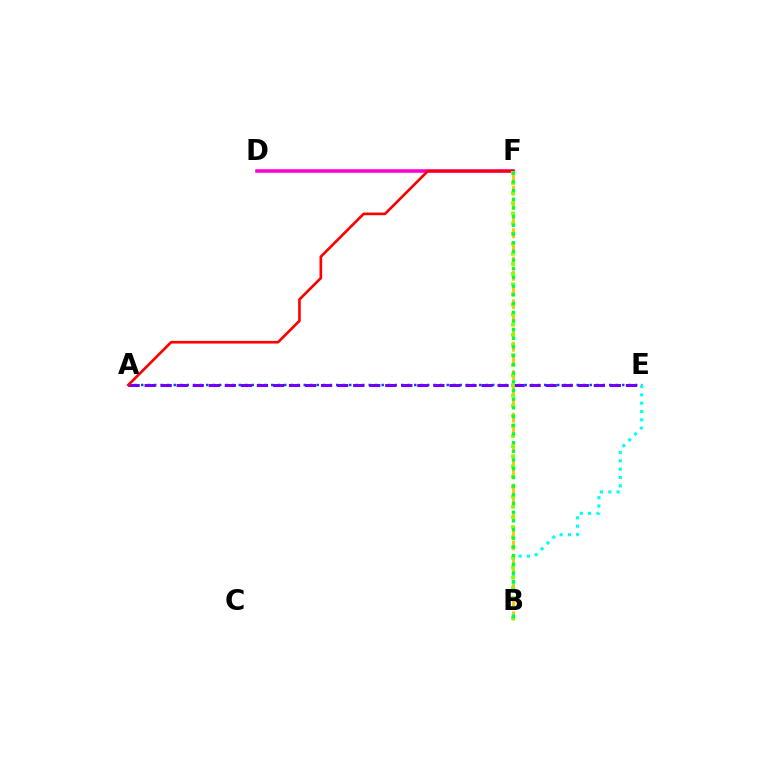{('A', 'E'): [{'color': '#004bff', 'line_style': 'dotted', 'thickness': 1.77}, {'color': '#7200ff', 'line_style': 'dashed', 'thickness': 2.18}], ('B', 'F'): [{'color': '#ffbd00', 'line_style': 'dashed', 'thickness': 1.93}, {'color': '#84ff00', 'line_style': 'dotted', 'thickness': 2.75}, {'color': '#00ff39', 'line_style': 'dotted', 'thickness': 2.36}], ('D', 'F'): [{'color': '#ff00cf', 'line_style': 'solid', 'thickness': 2.56}], ('A', 'F'): [{'color': '#ff0000', 'line_style': 'solid', 'thickness': 1.91}], ('B', 'E'): [{'color': '#00fff6', 'line_style': 'dotted', 'thickness': 2.26}]}